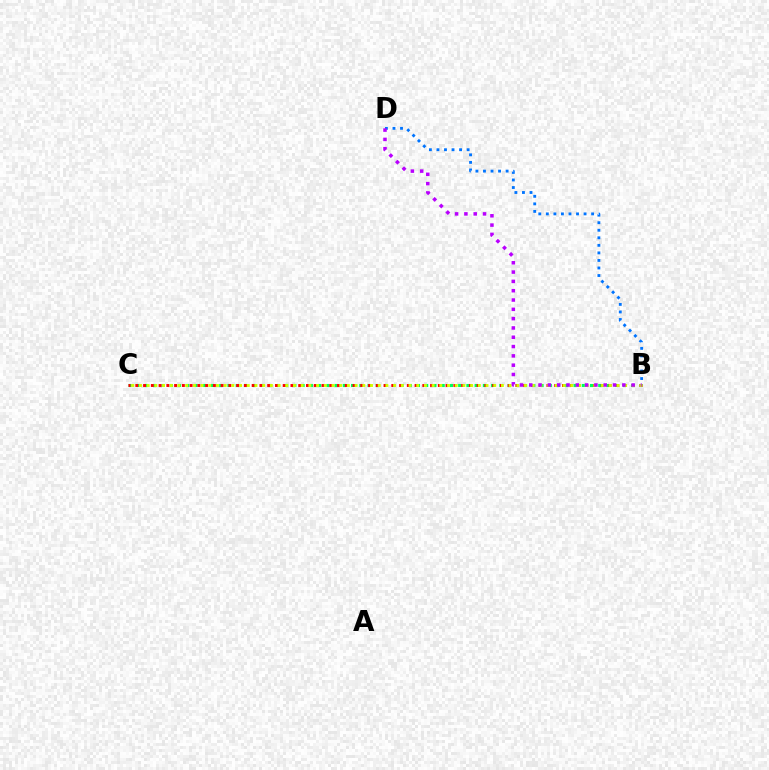{('B', 'C'): [{'color': '#00ff5c', 'line_style': 'dotted', 'thickness': 2.24}, {'color': '#ff0000', 'line_style': 'dotted', 'thickness': 2.11}, {'color': '#d1ff00', 'line_style': 'dotted', 'thickness': 2.09}], ('B', 'D'): [{'color': '#0074ff', 'line_style': 'dotted', 'thickness': 2.05}, {'color': '#b900ff', 'line_style': 'dotted', 'thickness': 2.53}]}